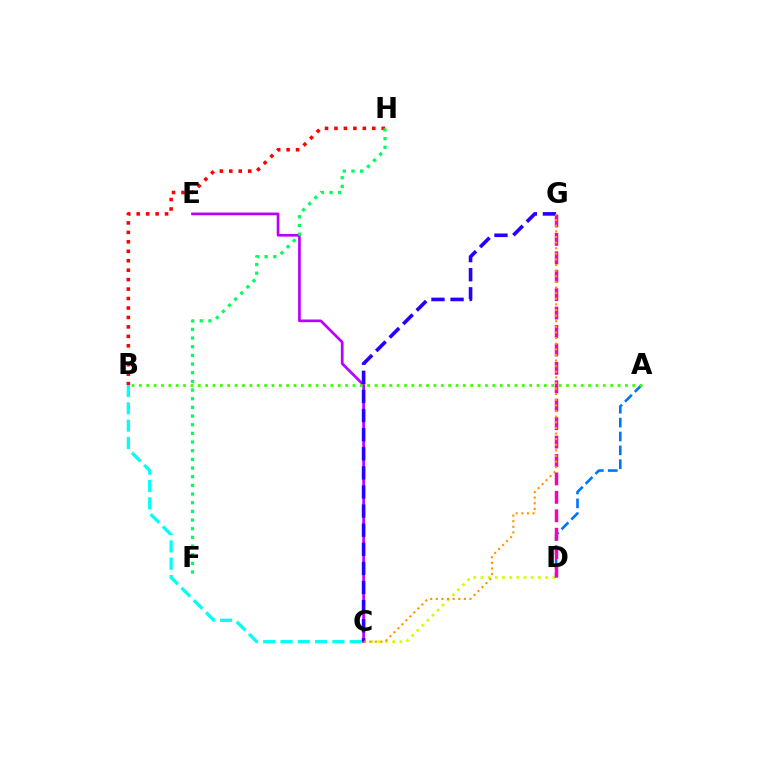{('C', 'D'): [{'color': '#d1ff00', 'line_style': 'dotted', 'thickness': 1.95}], ('A', 'D'): [{'color': '#0074ff', 'line_style': 'dashed', 'thickness': 1.88}], ('B', 'H'): [{'color': '#ff0000', 'line_style': 'dotted', 'thickness': 2.57}], ('C', 'E'): [{'color': '#b900ff', 'line_style': 'solid', 'thickness': 1.94}], ('B', 'C'): [{'color': '#00fff6', 'line_style': 'dashed', 'thickness': 2.35}], ('A', 'B'): [{'color': '#3dff00', 'line_style': 'dotted', 'thickness': 2.0}], ('D', 'G'): [{'color': '#ff00ac', 'line_style': 'dashed', 'thickness': 2.5}], ('C', 'G'): [{'color': '#2500ff', 'line_style': 'dashed', 'thickness': 2.6}, {'color': '#ff9400', 'line_style': 'dotted', 'thickness': 1.53}], ('F', 'H'): [{'color': '#00ff5c', 'line_style': 'dotted', 'thickness': 2.35}]}